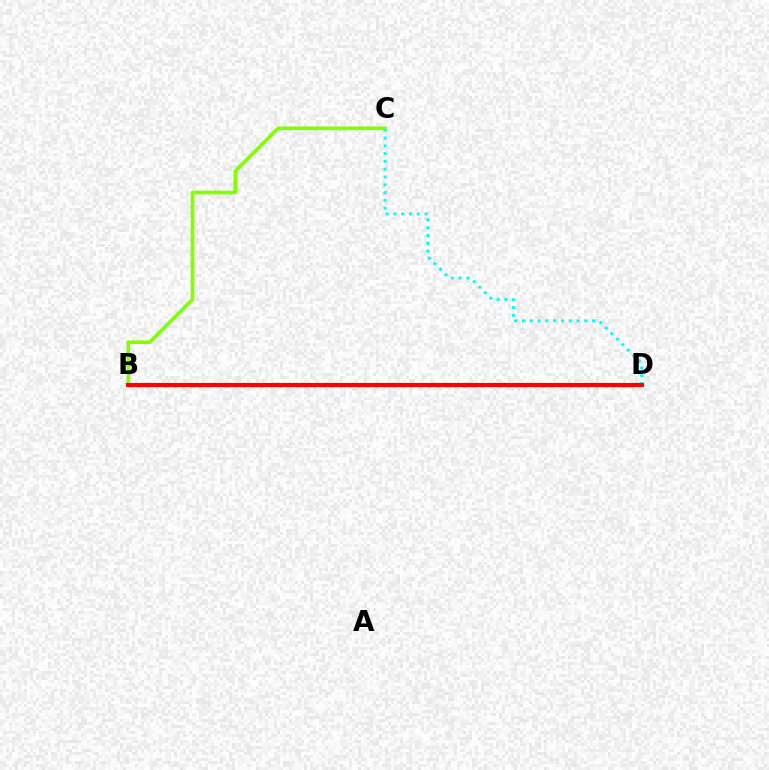{('B', 'D'): [{'color': '#7200ff', 'line_style': 'dotted', 'thickness': 2.39}, {'color': '#ff0000', 'line_style': 'solid', 'thickness': 2.99}], ('B', 'C'): [{'color': '#84ff00', 'line_style': 'solid', 'thickness': 2.63}], ('C', 'D'): [{'color': '#00fff6', 'line_style': 'dotted', 'thickness': 2.12}]}